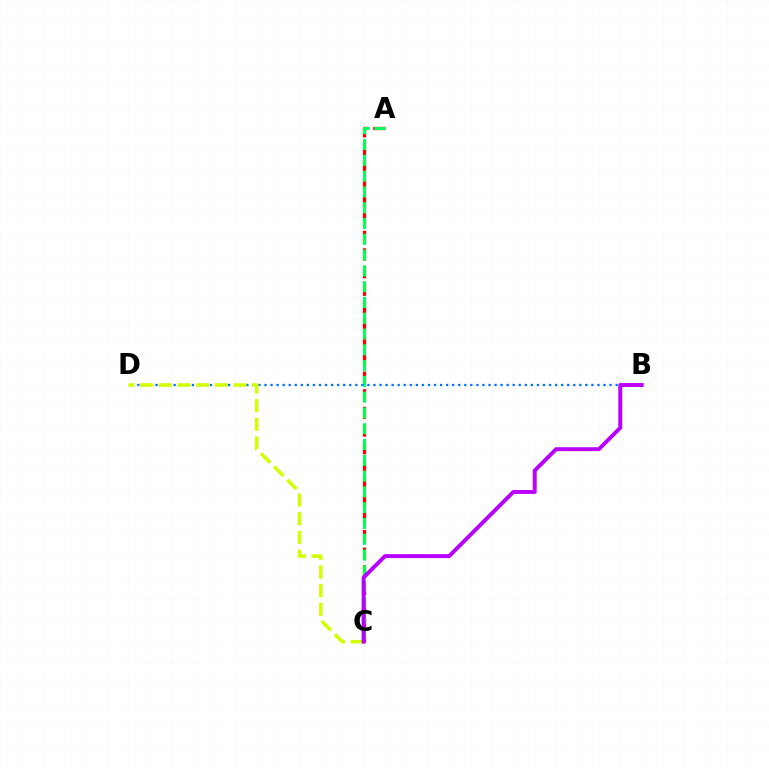{('A', 'C'): [{'color': '#ff0000', 'line_style': 'dashed', 'thickness': 2.39}, {'color': '#00ff5c', 'line_style': 'dashed', 'thickness': 2.14}], ('B', 'D'): [{'color': '#0074ff', 'line_style': 'dotted', 'thickness': 1.64}], ('C', 'D'): [{'color': '#d1ff00', 'line_style': 'dashed', 'thickness': 2.54}], ('B', 'C'): [{'color': '#b900ff', 'line_style': 'solid', 'thickness': 2.83}]}